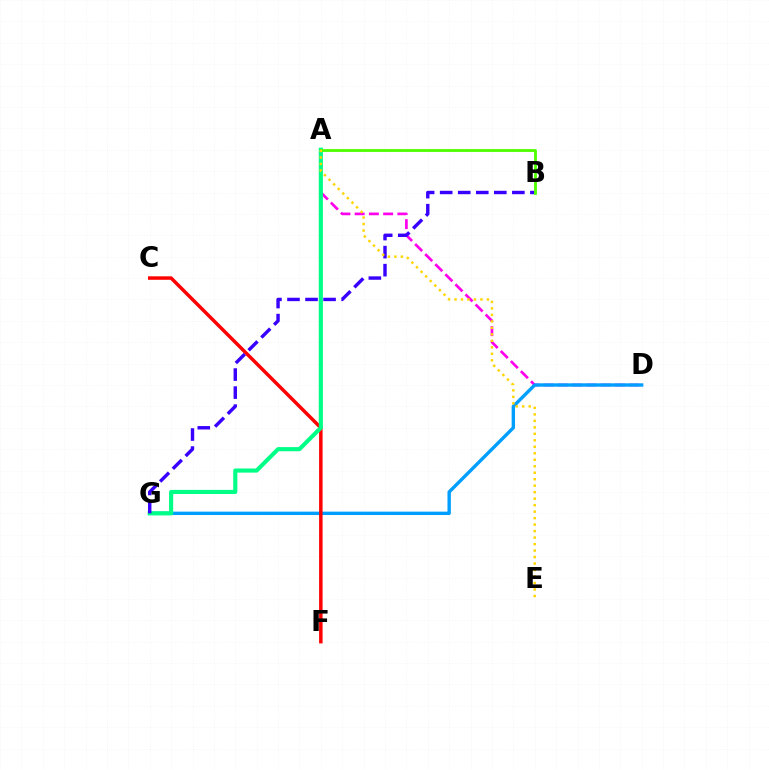{('A', 'D'): [{'color': '#ff00ed', 'line_style': 'dashed', 'thickness': 1.94}], ('D', 'G'): [{'color': '#009eff', 'line_style': 'solid', 'thickness': 2.43}], ('C', 'F'): [{'color': '#ff0000', 'line_style': 'solid', 'thickness': 2.5}], ('A', 'G'): [{'color': '#00ff86', 'line_style': 'solid', 'thickness': 2.97}], ('B', 'G'): [{'color': '#3700ff', 'line_style': 'dashed', 'thickness': 2.45}], ('A', 'B'): [{'color': '#4fff00', 'line_style': 'solid', 'thickness': 2.04}], ('A', 'E'): [{'color': '#ffd500', 'line_style': 'dotted', 'thickness': 1.76}]}